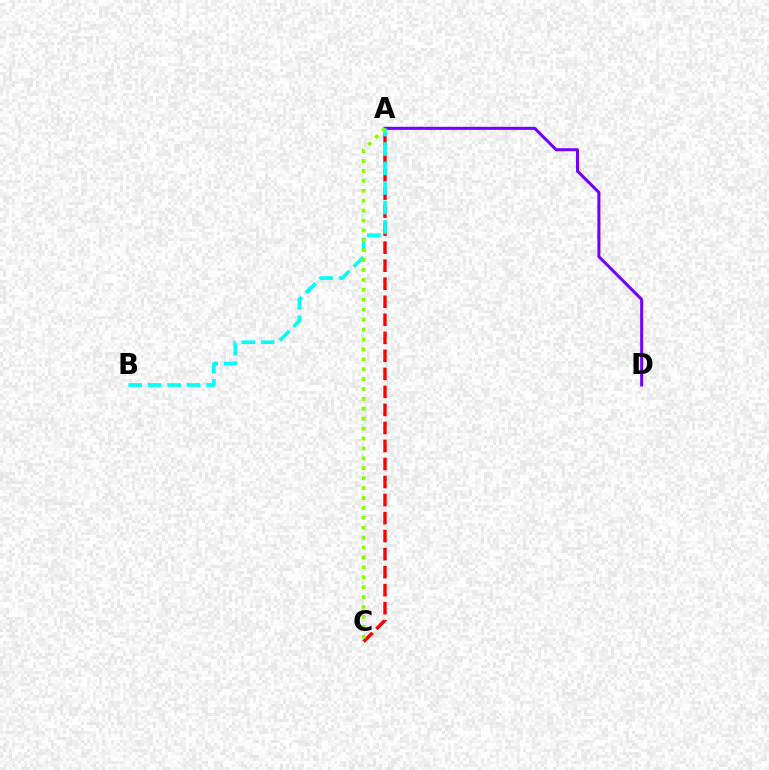{('A', 'D'): [{'color': '#7200ff', 'line_style': 'solid', 'thickness': 2.18}], ('A', 'C'): [{'color': '#ff0000', 'line_style': 'dashed', 'thickness': 2.45}, {'color': '#84ff00', 'line_style': 'dotted', 'thickness': 2.69}], ('A', 'B'): [{'color': '#00fff6', 'line_style': 'dashed', 'thickness': 2.65}]}